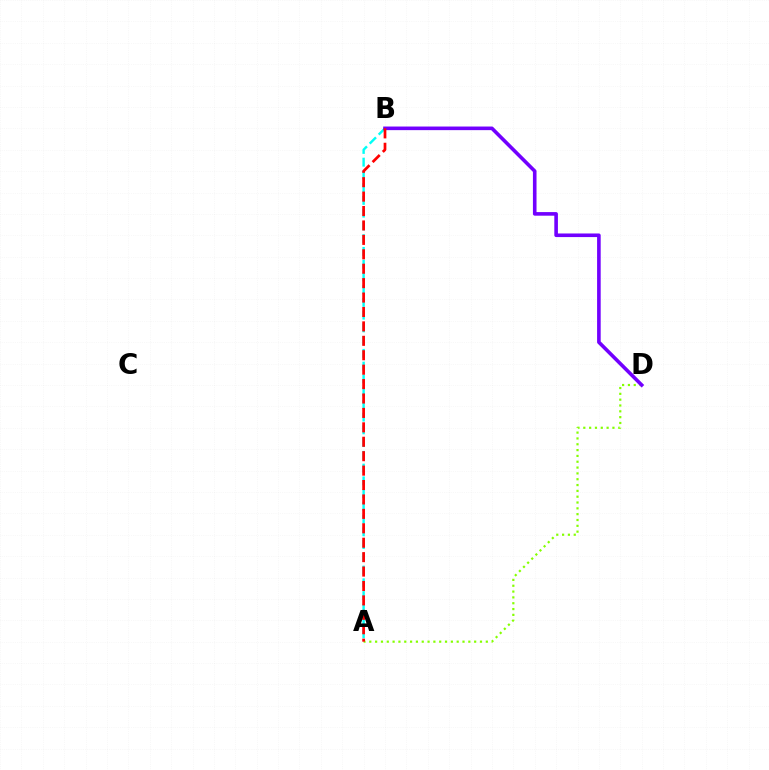{('A', 'B'): [{'color': '#00fff6', 'line_style': 'dashed', 'thickness': 1.73}, {'color': '#ff0000', 'line_style': 'dashed', 'thickness': 1.96}], ('A', 'D'): [{'color': '#84ff00', 'line_style': 'dotted', 'thickness': 1.58}], ('B', 'D'): [{'color': '#7200ff', 'line_style': 'solid', 'thickness': 2.6}]}